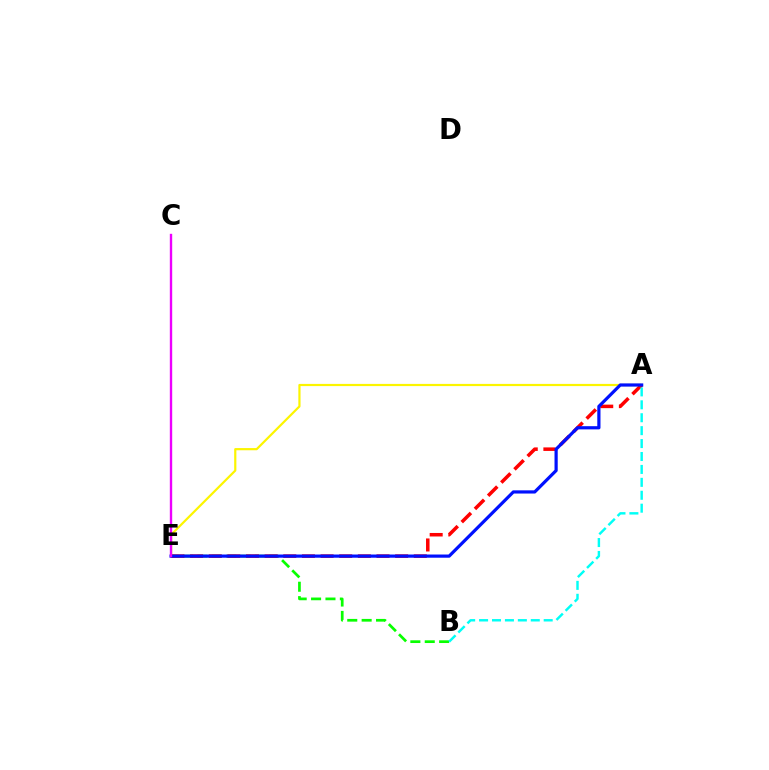{('A', 'E'): [{'color': '#fcf500', 'line_style': 'solid', 'thickness': 1.58}, {'color': '#ff0000', 'line_style': 'dashed', 'thickness': 2.53}, {'color': '#0010ff', 'line_style': 'solid', 'thickness': 2.3}], ('B', 'E'): [{'color': '#08ff00', 'line_style': 'dashed', 'thickness': 1.96}], ('C', 'E'): [{'color': '#ee00ff', 'line_style': 'solid', 'thickness': 1.71}], ('A', 'B'): [{'color': '#00fff6', 'line_style': 'dashed', 'thickness': 1.76}]}